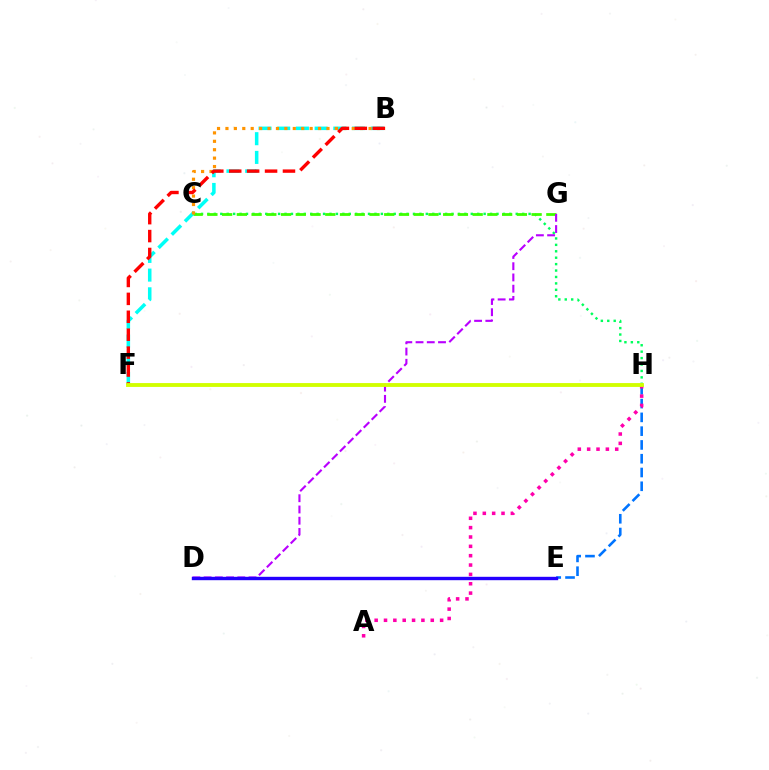{('C', 'H'): [{'color': '#00ff5c', 'line_style': 'dotted', 'thickness': 1.75}], ('B', 'F'): [{'color': '#00fff6', 'line_style': 'dashed', 'thickness': 2.54}, {'color': '#ff0000', 'line_style': 'dashed', 'thickness': 2.43}], ('C', 'G'): [{'color': '#3dff00', 'line_style': 'dashed', 'thickness': 2.0}], ('D', 'G'): [{'color': '#b900ff', 'line_style': 'dashed', 'thickness': 1.53}], ('E', 'H'): [{'color': '#0074ff', 'line_style': 'dashed', 'thickness': 1.87}], ('B', 'C'): [{'color': '#ff9400', 'line_style': 'dotted', 'thickness': 2.29}], ('D', 'E'): [{'color': '#2500ff', 'line_style': 'solid', 'thickness': 2.44}], ('A', 'H'): [{'color': '#ff00ac', 'line_style': 'dotted', 'thickness': 2.54}], ('F', 'H'): [{'color': '#d1ff00', 'line_style': 'solid', 'thickness': 2.77}]}